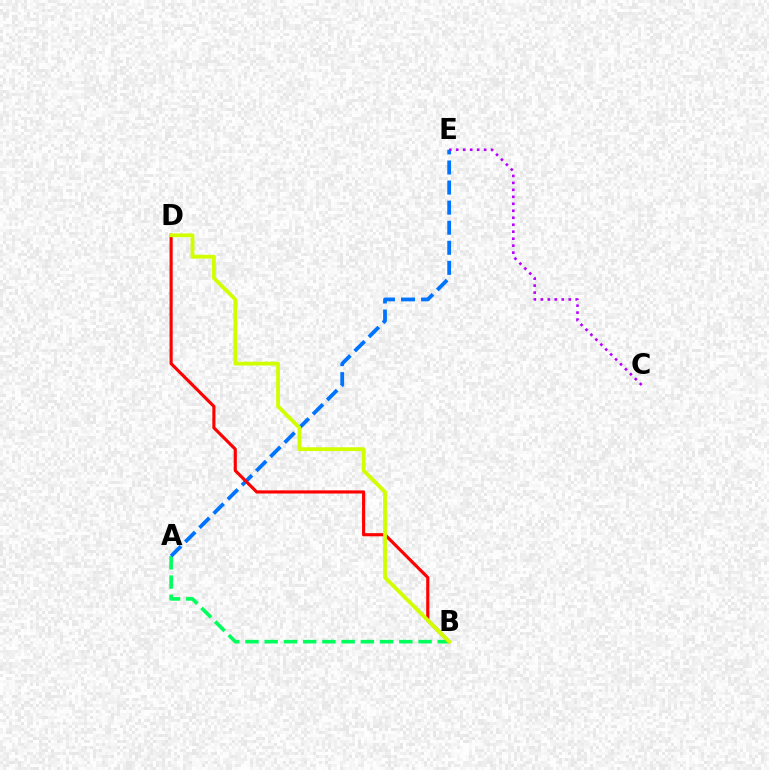{('A', 'B'): [{'color': '#00ff5c', 'line_style': 'dashed', 'thickness': 2.61}], ('A', 'E'): [{'color': '#0074ff', 'line_style': 'dashed', 'thickness': 2.73}], ('B', 'D'): [{'color': '#ff0000', 'line_style': 'solid', 'thickness': 2.26}, {'color': '#d1ff00', 'line_style': 'solid', 'thickness': 2.74}], ('C', 'E'): [{'color': '#b900ff', 'line_style': 'dotted', 'thickness': 1.9}]}